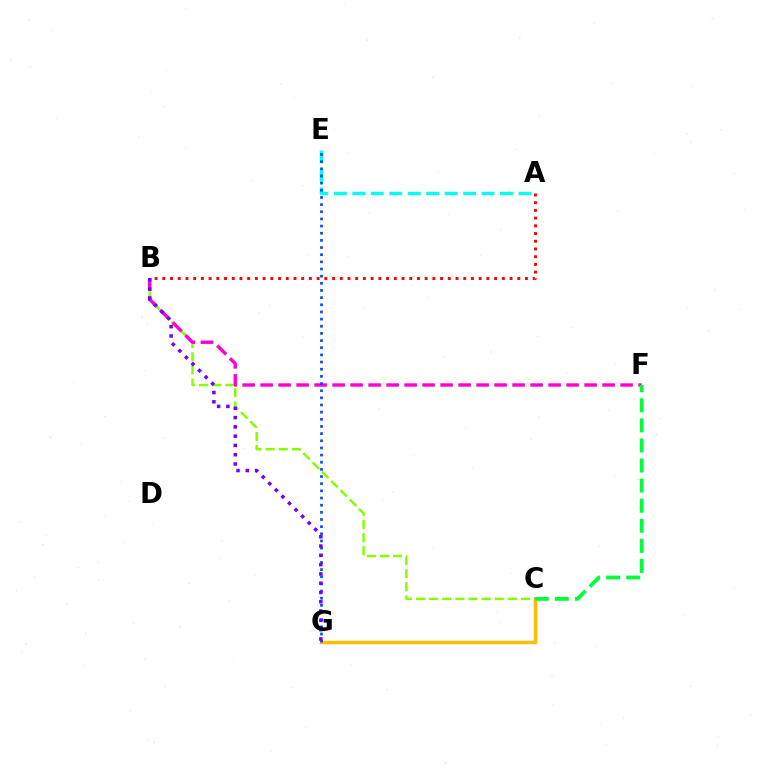{('B', 'C'): [{'color': '#84ff00', 'line_style': 'dashed', 'thickness': 1.78}], ('A', 'B'): [{'color': '#ff0000', 'line_style': 'dotted', 'thickness': 2.1}], ('C', 'G'): [{'color': '#ffbd00', 'line_style': 'solid', 'thickness': 2.51}], ('B', 'F'): [{'color': '#ff00cf', 'line_style': 'dashed', 'thickness': 2.45}], ('A', 'E'): [{'color': '#00fff6', 'line_style': 'dashed', 'thickness': 2.51}], ('C', 'F'): [{'color': '#00ff39', 'line_style': 'dashed', 'thickness': 2.73}], ('E', 'G'): [{'color': '#004bff', 'line_style': 'dotted', 'thickness': 1.94}], ('B', 'G'): [{'color': '#7200ff', 'line_style': 'dotted', 'thickness': 2.52}]}